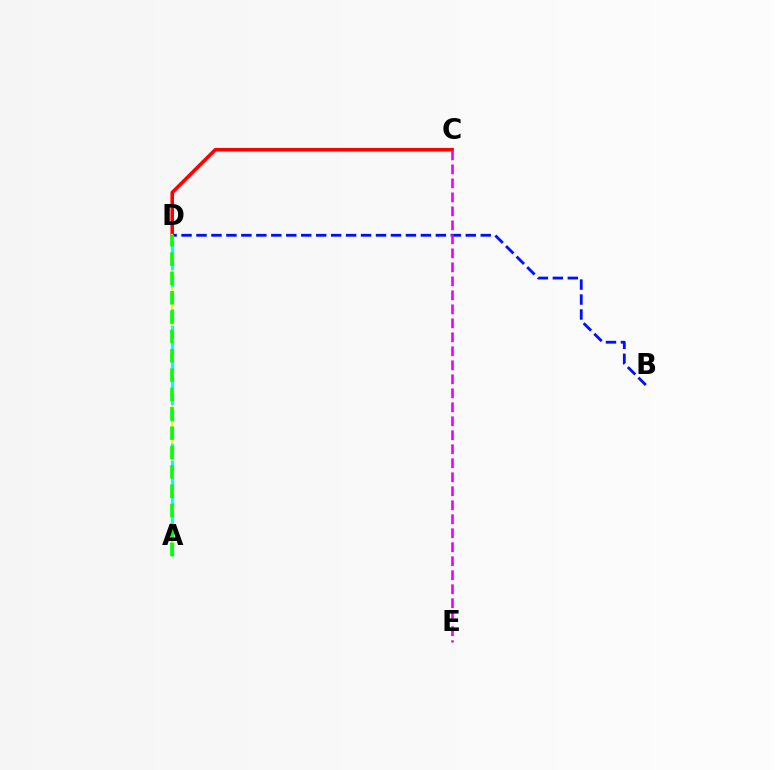{('B', 'D'): [{'color': '#0010ff', 'line_style': 'dashed', 'thickness': 2.03}], ('C', 'D'): [{'color': '#ff0000', 'line_style': 'solid', 'thickness': 2.57}], ('A', 'D'): [{'color': '#fcf500', 'line_style': 'solid', 'thickness': 1.51}, {'color': '#00fff6', 'line_style': 'dashed', 'thickness': 2.29}, {'color': '#08ff00', 'line_style': 'dashed', 'thickness': 2.63}], ('C', 'E'): [{'color': '#ee00ff', 'line_style': 'dashed', 'thickness': 1.9}]}